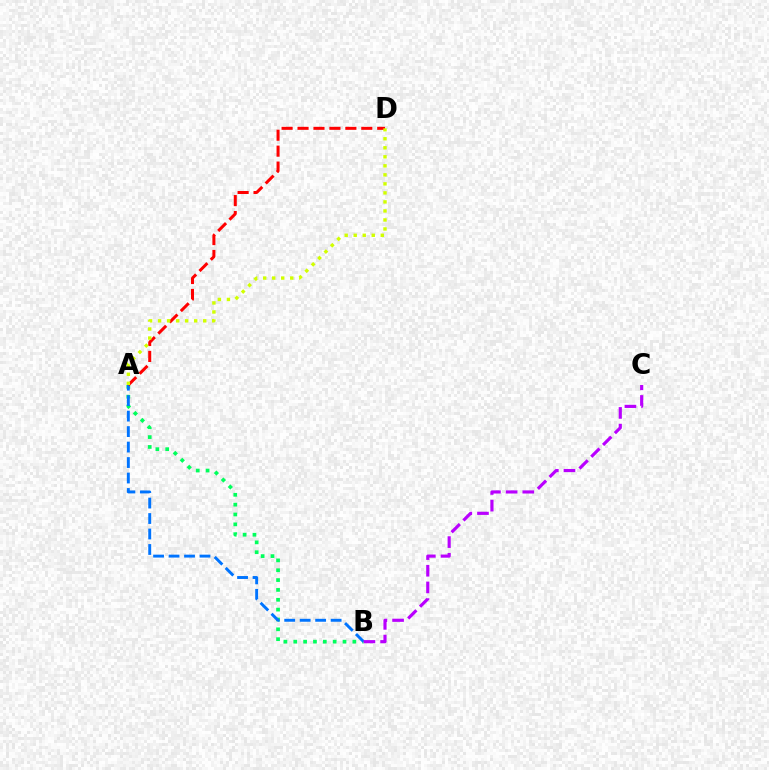{('A', 'B'): [{'color': '#00ff5c', 'line_style': 'dotted', 'thickness': 2.68}, {'color': '#0074ff', 'line_style': 'dashed', 'thickness': 2.1}], ('A', 'D'): [{'color': '#ff0000', 'line_style': 'dashed', 'thickness': 2.17}, {'color': '#d1ff00', 'line_style': 'dotted', 'thickness': 2.45}], ('B', 'C'): [{'color': '#b900ff', 'line_style': 'dashed', 'thickness': 2.27}]}